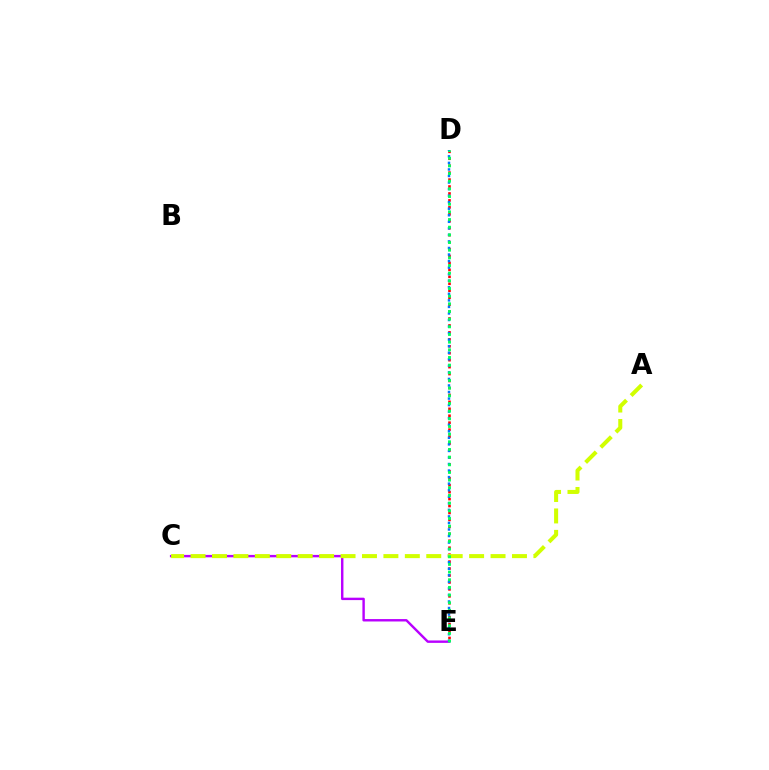{('C', 'E'): [{'color': '#b900ff', 'line_style': 'solid', 'thickness': 1.74}], ('D', 'E'): [{'color': '#ff0000', 'line_style': 'dotted', 'thickness': 1.89}, {'color': '#0074ff', 'line_style': 'dotted', 'thickness': 1.78}, {'color': '#00ff5c', 'line_style': 'dotted', 'thickness': 2.08}], ('A', 'C'): [{'color': '#d1ff00', 'line_style': 'dashed', 'thickness': 2.91}]}